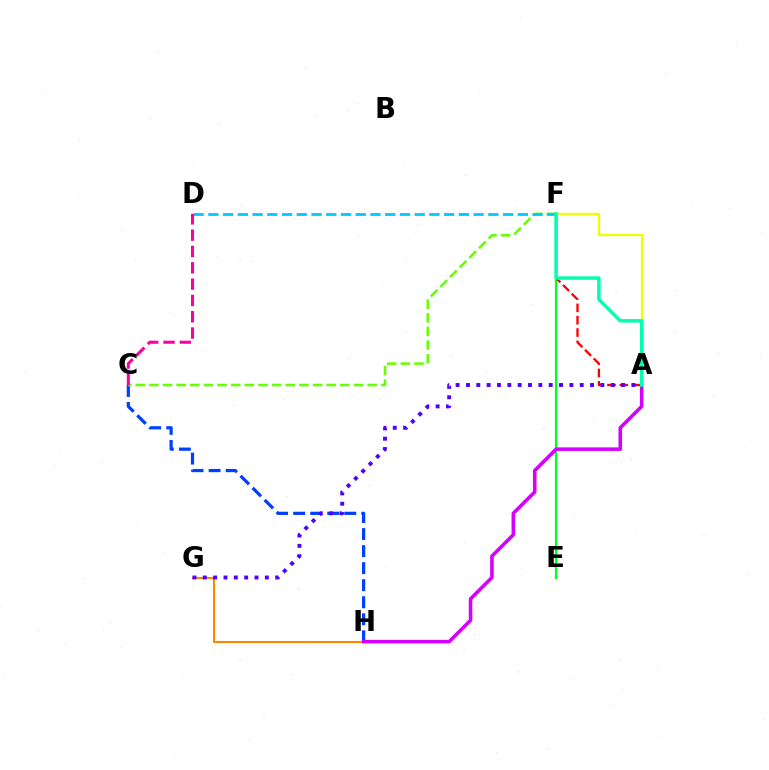{('E', 'F'): [{'color': '#00ff27', 'line_style': 'solid', 'thickness': 1.6}], ('G', 'H'): [{'color': '#ff8800', 'line_style': 'solid', 'thickness': 1.51}], ('C', 'H'): [{'color': '#003fff', 'line_style': 'dashed', 'thickness': 2.31}], ('C', 'F'): [{'color': '#66ff00', 'line_style': 'dashed', 'thickness': 1.85}], ('A', 'F'): [{'color': '#ff0000', 'line_style': 'dashed', 'thickness': 1.67}, {'color': '#eeff00', 'line_style': 'solid', 'thickness': 1.64}, {'color': '#00ffaf', 'line_style': 'solid', 'thickness': 2.48}], ('D', 'F'): [{'color': '#00c7ff', 'line_style': 'dashed', 'thickness': 2.0}], ('A', 'G'): [{'color': '#4f00ff', 'line_style': 'dotted', 'thickness': 2.81}], ('A', 'H'): [{'color': '#d600ff', 'line_style': 'solid', 'thickness': 2.57}], ('C', 'D'): [{'color': '#ff00a0', 'line_style': 'dashed', 'thickness': 2.22}]}